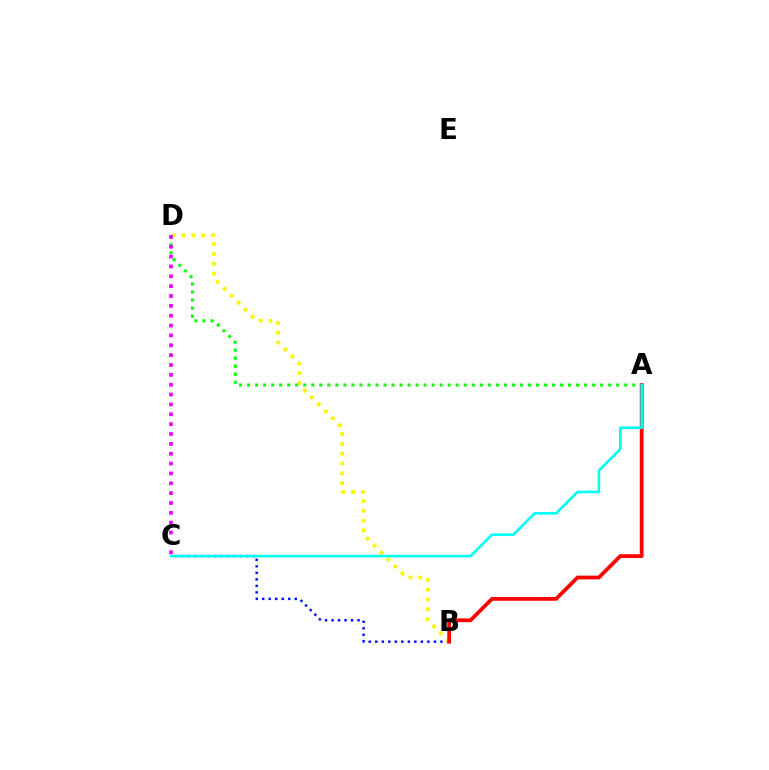{('B', 'C'): [{'color': '#0010ff', 'line_style': 'dotted', 'thickness': 1.77}], ('A', 'D'): [{'color': '#08ff00', 'line_style': 'dotted', 'thickness': 2.18}], ('B', 'D'): [{'color': '#fcf500', 'line_style': 'dotted', 'thickness': 2.67}], ('A', 'B'): [{'color': '#ff0000', 'line_style': 'solid', 'thickness': 2.71}], ('A', 'C'): [{'color': '#00fff6', 'line_style': 'solid', 'thickness': 1.88}], ('C', 'D'): [{'color': '#ee00ff', 'line_style': 'dotted', 'thickness': 2.68}]}